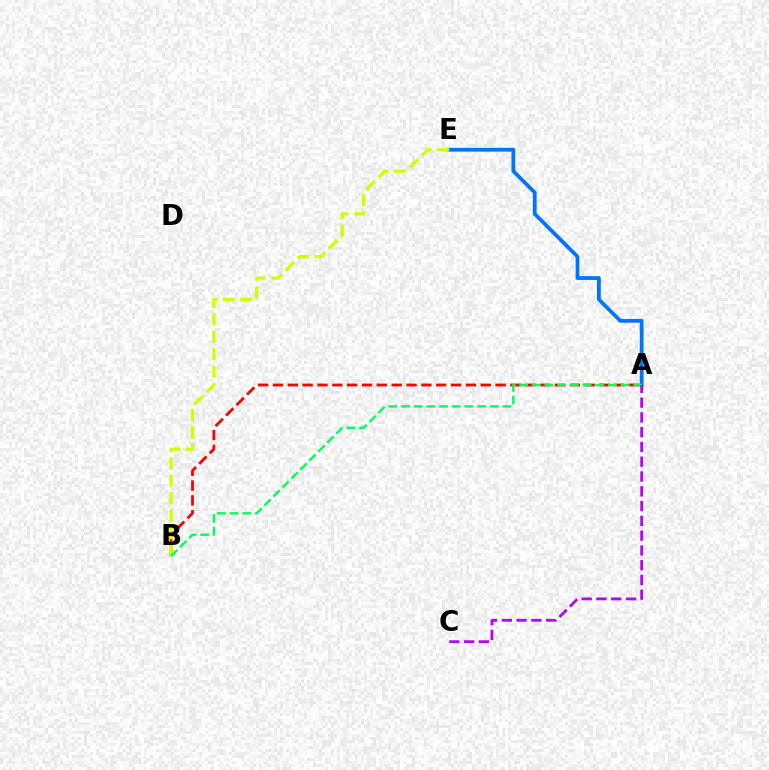{('A', 'E'): [{'color': '#0074ff', 'line_style': 'solid', 'thickness': 2.72}], ('A', 'B'): [{'color': '#ff0000', 'line_style': 'dashed', 'thickness': 2.02}, {'color': '#00ff5c', 'line_style': 'dashed', 'thickness': 1.72}], ('B', 'E'): [{'color': '#d1ff00', 'line_style': 'dashed', 'thickness': 2.37}], ('A', 'C'): [{'color': '#b900ff', 'line_style': 'dashed', 'thickness': 2.01}]}